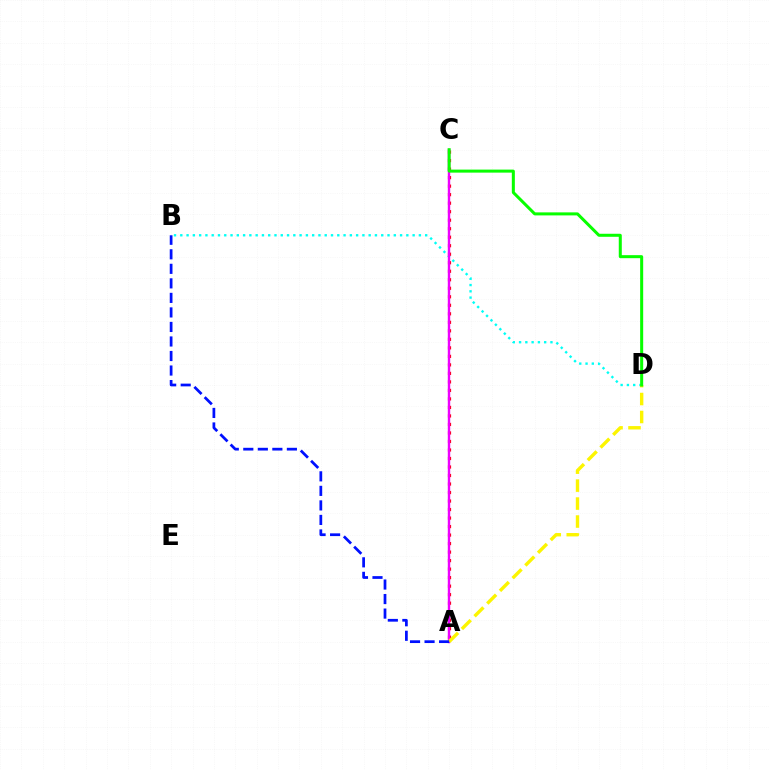{('A', 'C'): [{'color': '#ff0000', 'line_style': 'dotted', 'thickness': 2.31}, {'color': '#ee00ff', 'line_style': 'solid', 'thickness': 1.74}], ('B', 'D'): [{'color': '#00fff6', 'line_style': 'dotted', 'thickness': 1.71}], ('A', 'D'): [{'color': '#fcf500', 'line_style': 'dashed', 'thickness': 2.44}], ('A', 'B'): [{'color': '#0010ff', 'line_style': 'dashed', 'thickness': 1.97}], ('C', 'D'): [{'color': '#08ff00', 'line_style': 'solid', 'thickness': 2.18}]}